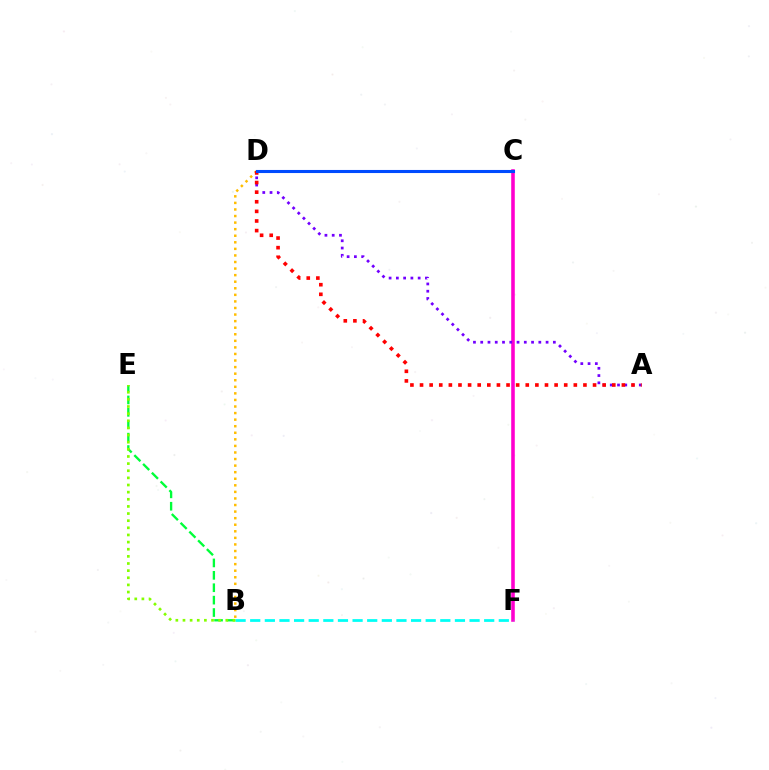{('B', 'D'): [{'color': '#ffbd00', 'line_style': 'dotted', 'thickness': 1.78}], ('C', 'F'): [{'color': '#ff00cf', 'line_style': 'solid', 'thickness': 2.57}], ('A', 'D'): [{'color': '#7200ff', 'line_style': 'dotted', 'thickness': 1.97}, {'color': '#ff0000', 'line_style': 'dotted', 'thickness': 2.61}], ('B', 'F'): [{'color': '#00fff6', 'line_style': 'dashed', 'thickness': 1.99}], ('B', 'E'): [{'color': '#00ff39', 'line_style': 'dashed', 'thickness': 1.68}, {'color': '#84ff00', 'line_style': 'dotted', 'thickness': 1.94}], ('C', 'D'): [{'color': '#004bff', 'line_style': 'solid', 'thickness': 2.22}]}